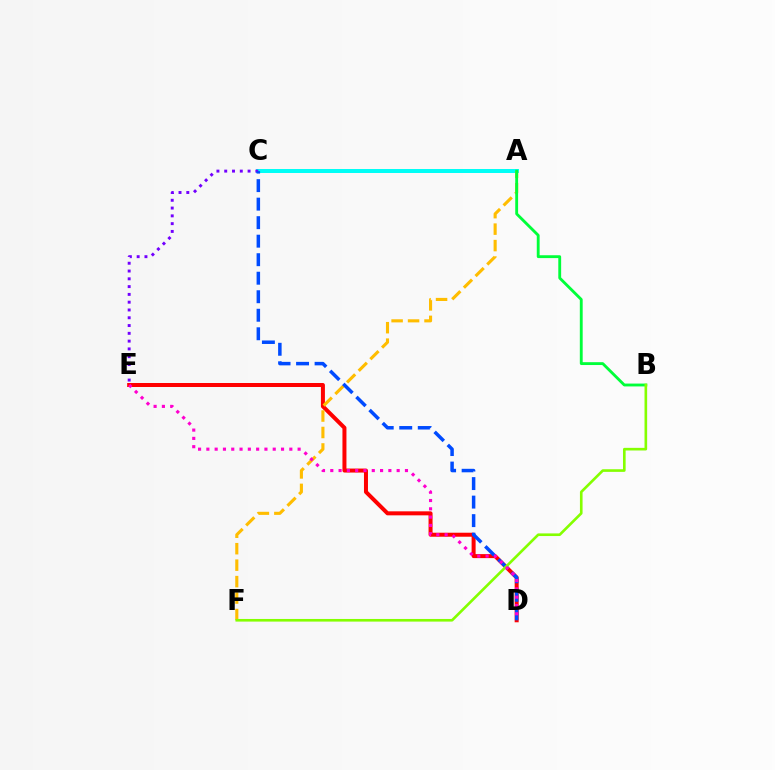{('D', 'E'): [{'color': '#ff0000', 'line_style': 'solid', 'thickness': 2.88}, {'color': '#ff00cf', 'line_style': 'dotted', 'thickness': 2.25}], ('A', 'C'): [{'color': '#00fff6', 'line_style': 'solid', 'thickness': 2.86}], ('A', 'F'): [{'color': '#ffbd00', 'line_style': 'dashed', 'thickness': 2.24}], ('A', 'B'): [{'color': '#00ff39', 'line_style': 'solid', 'thickness': 2.05}], ('C', 'E'): [{'color': '#7200ff', 'line_style': 'dotted', 'thickness': 2.12}], ('C', 'D'): [{'color': '#004bff', 'line_style': 'dashed', 'thickness': 2.52}], ('B', 'F'): [{'color': '#84ff00', 'line_style': 'solid', 'thickness': 1.89}]}